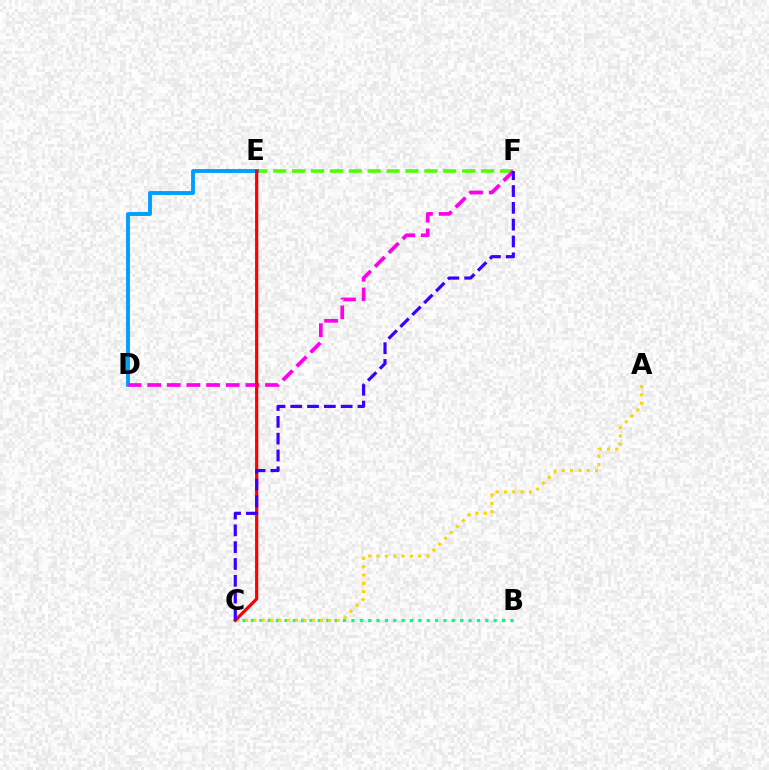{('B', 'C'): [{'color': '#00ff86', 'line_style': 'dotted', 'thickness': 2.27}], ('E', 'F'): [{'color': '#4fff00', 'line_style': 'dashed', 'thickness': 2.57}], ('D', 'E'): [{'color': '#009eff', 'line_style': 'solid', 'thickness': 2.78}], ('A', 'C'): [{'color': '#ffd500', 'line_style': 'dotted', 'thickness': 2.26}], ('D', 'F'): [{'color': '#ff00ed', 'line_style': 'dashed', 'thickness': 2.67}], ('C', 'E'): [{'color': '#ff0000', 'line_style': 'solid', 'thickness': 2.32}], ('C', 'F'): [{'color': '#3700ff', 'line_style': 'dashed', 'thickness': 2.28}]}